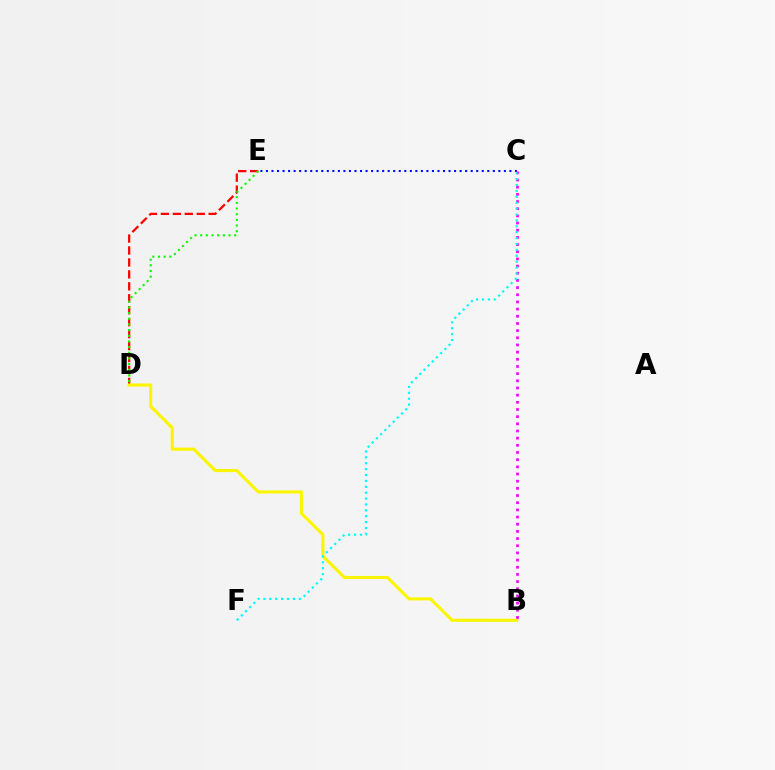{('D', 'E'): [{'color': '#ff0000', 'line_style': 'dashed', 'thickness': 1.62}, {'color': '#08ff00', 'line_style': 'dotted', 'thickness': 1.54}], ('B', 'D'): [{'color': '#fcf500', 'line_style': 'solid', 'thickness': 2.23}], ('C', 'E'): [{'color': '#0010ff', 'line_style': 'dotted', 'thickness': 1.5}], ('B', 'C'): [{'color': '#ee00ff', 'line_style': 'dotted', 'thickness': 1.95}], ('C', 'F'): [{'color': '#00fff6', 'line_style': 'dotted', 'thickness': 1.6}]}